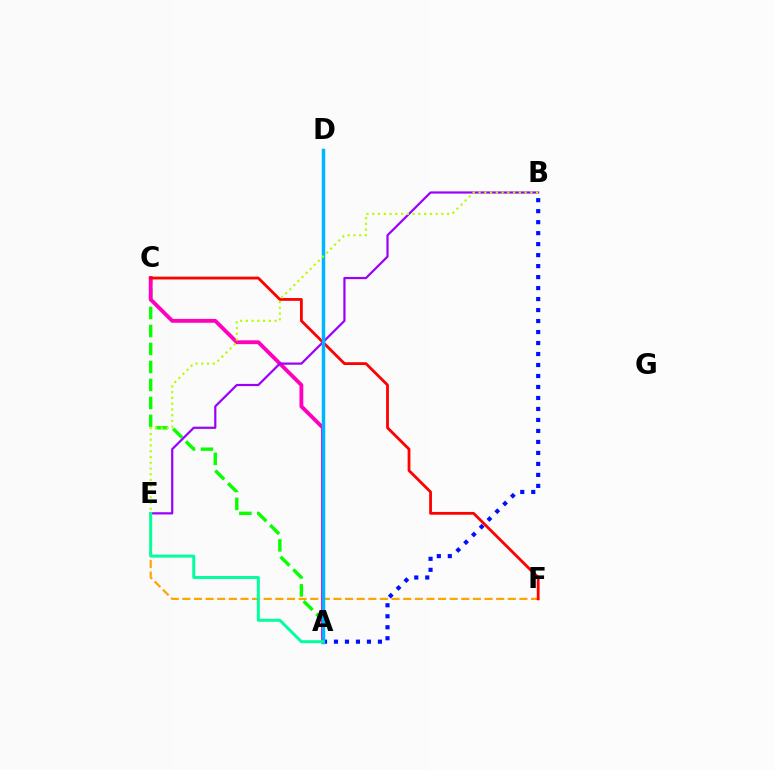{('E', 'F'): [{'color': '#ffa500', 'line_style': 'dashed', 'thickness': 1.58}], ('A', 'B'): [{'color': '#0010ff', 'line_style': 'dotted', 'thickness': 2.99}], ('A', 'C'): [{'color': '#08ff00', 'line_style': 'dashed', 'thickness': 2.44}, {'color': '#ff00bd', 'line_style': 'solid', 'thickness': 2.77}], ('C', 'F'): [{'color': '#ff0000', 'line_style': 'solid', 'thickness': 2.02}], ('B', 'E'): [{'color': '#9b00ff', 'line_style': 'solid', 'thickness': 1.59}, {'color': '#b3ff00', 'line_style': 'dotted', 'thickness': 1.56}], ('A', 'D'): [{'color': '#00b5ff', 'line_style': 'solid', 'thickness': 2.48}], ('A', 'E'): [{'color': '#00ff9d', 'line_style': 'solid', 'thickness': 2.14}]}